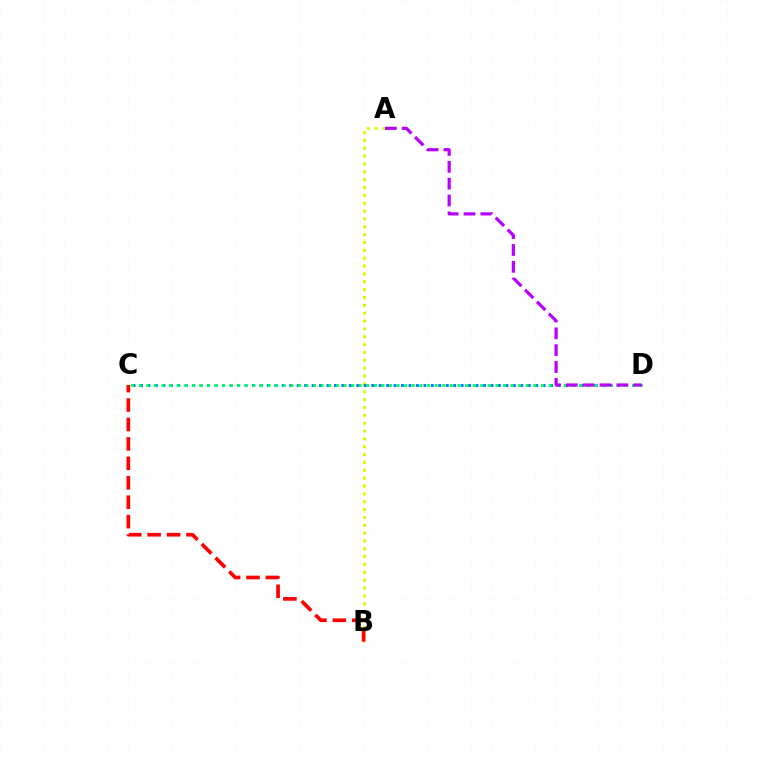{('A', 'B'): [{'color': '#d1ff00', 'line_style': 'dotted', 'thickness': 2.13}], ('C', 'D'): [{'color': '#0074ff', 'line_style': 'dotted', 'thickness': 2.03}, {'color': '#00ff5c', 'line_style': 'dotted', 'thickness': 2.06}], ('B', 'C'): [{'color': '#ff0000', 'line_style': 'dashed', 'thickness': 2.64}], ('A', 'D'): [{'color': '#b900ff', 'line_style': 'dashed', 'thickness': 2.29}]}